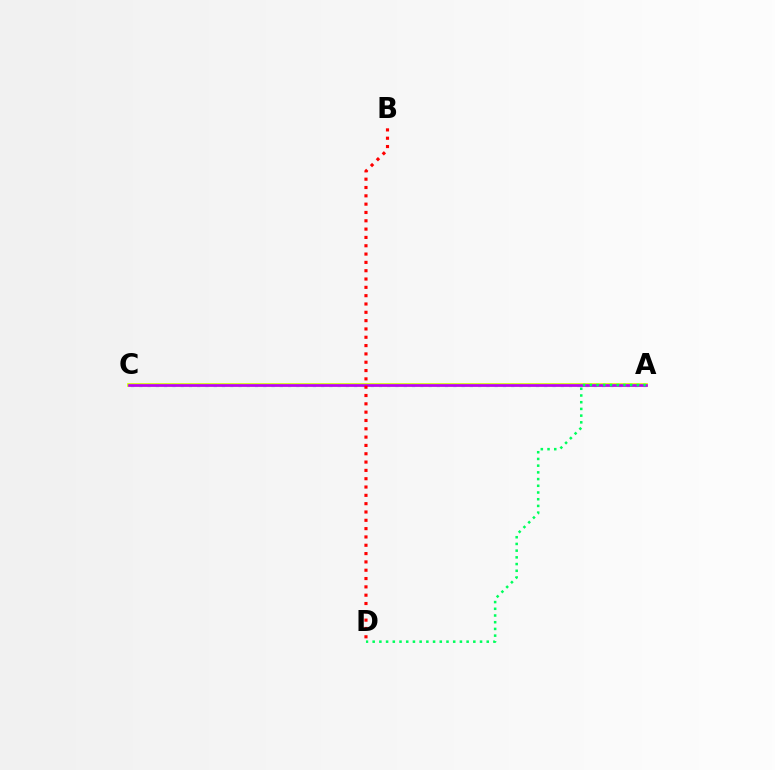{('A', 'C'): [{'color': '#0074ff', 'line_style': 'dotted', 'thickness': 2.25}, {'color': '#d1ff00', 'line_style': 'solid', 'thickness': 2.66}, {'color': '#b900ff', 'line_style': 'solid', 'thickness': 1.92}], ('B', 'D'): [{'color': '#ff0000', 'line_style': 'dotted', 'thickness': 2.26}], ('A', 'D'): [{'color': '#00ff5c', 'line_style': 'dotted', 'thickness': 1.82}]}